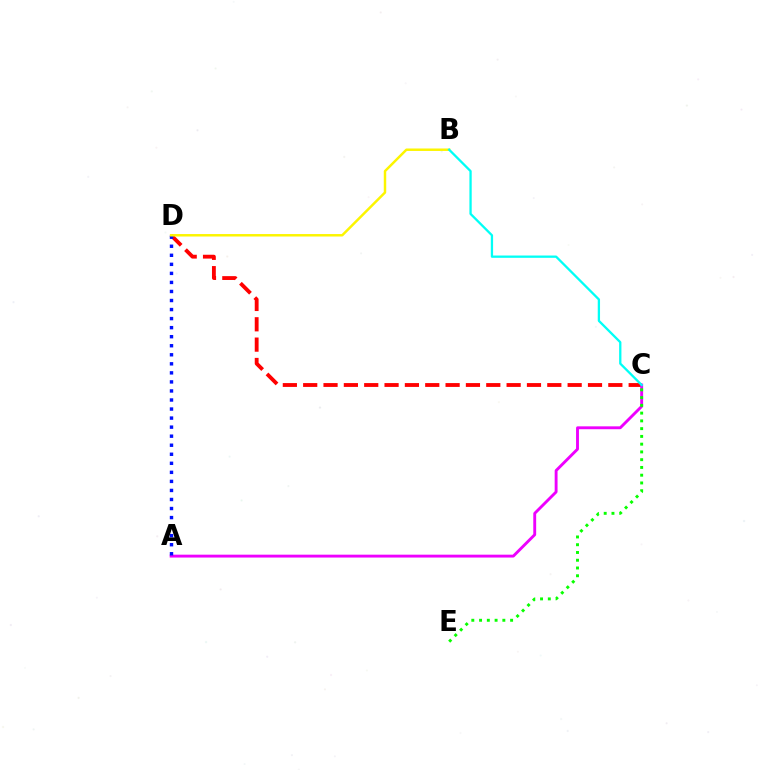{('C', 'D'): [{'color': '#ff0000', 'line_style': 'dashed', 'thickness': 2.76}], ('A', 'C'): [{'color': '#ee00ff', 'line_style': 'solid', 'thickness': 2.07}], ('A', 'D'): [{'color': '#0010ff', 'line_style': 'dotted', 'thickness': 2.46}], ('B', 'D'): [{'color': '#fcf500', 'line_style': 'solid', 'thickness': 1.77}], ('B', 'C'): [{'color': '#00fff6', 'line_style': 'solid', 'thickness': 1.65}], ('C', 'E'): [{'color': '#08ff00', 'line_style': 'dotted', 'thickness': 2.11}]}